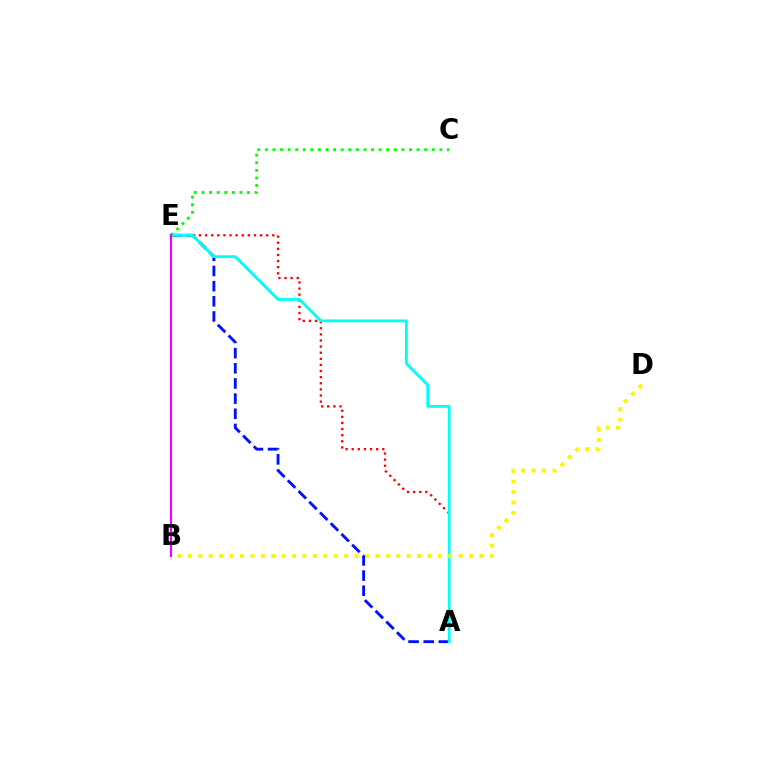{('C', 'E'): [{'color': '#08ff00', 'line_style': 'dotted', 'thickness': 2.06}], ('A', 'E'): [{'color': '#ff0000', 'line_style': 'dotted', 'thickness': 1.66}, {'color': '#0010ff', 'line_style': 'dashed', 'thickness': 2.06}, {'color': '#00fff6', 'line_style': 'solid', 'thickness': 2.03}], ('B', 'D'): [{'color': '#fcf500', 'line_style': 'dotted', 'thickness': 2.83}], ('B', 'E'): [{'color': '#ee00ff', 'line_style': 'solid', 'thickness': 1.56}]}